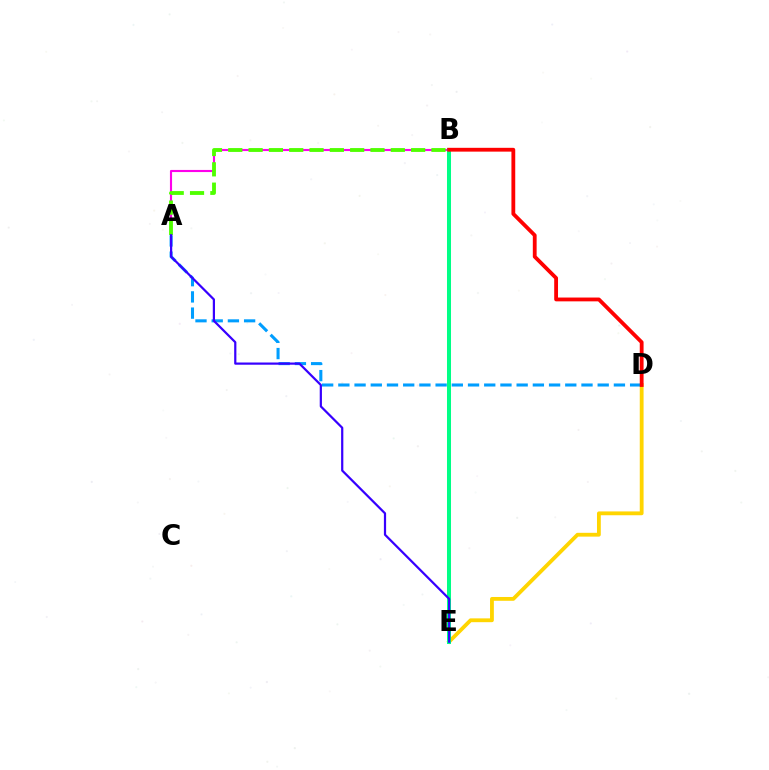{('D', 'E'): [{'color': '#ffd500', 'line_style': 'solid', 'thickness': 2.74}], ('A', 'B'): [{'color': '#ff00ed', 'line_style': 'solid', 'thickness': 1.53}, {'color': '#4fff00', 'line_style': 'dashed', 'thickness': 2.76}], ('A', 'D'): [{'color': '#009eff', 'line_style': 'dashed', 'thickness': 2.2}], ('B', 'E'): [{'color': '#00ff86', 'line_style': 'solid', 'thickness': 2.89}], ('A', 'E'): [{'color': '#3700ff', 'line_style': 'solid', 'thickness': 1.6}], ('B', 'D'): [{'color': '#ff0000', 'line_style': 'solid', 'thickness': 2.75}]}